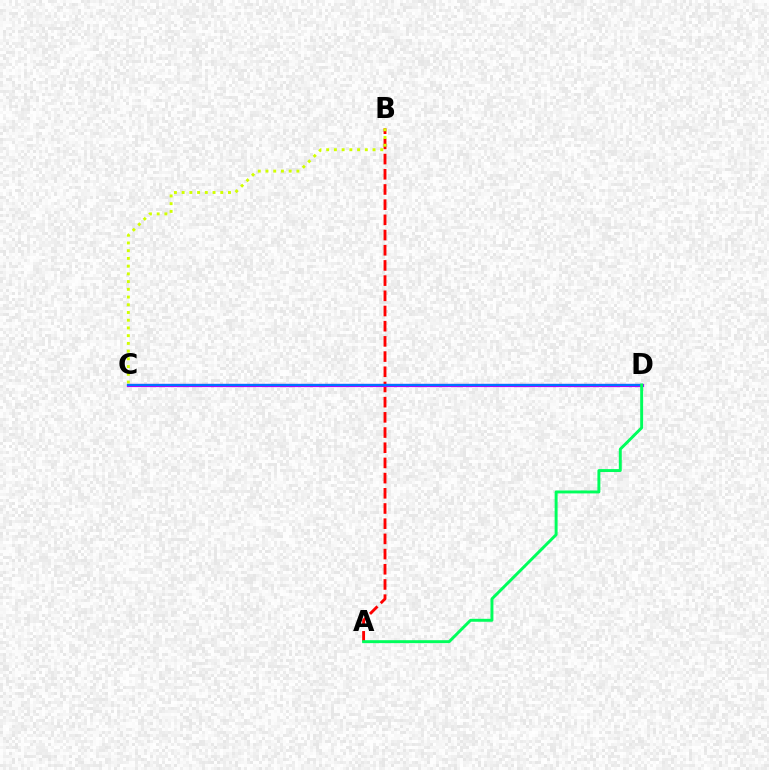{('A', 'B'): [{'color': '#ff0000', 'line_style': 'dashed', 'thickness': 2.06}], ('B', 'C'): [{'color': '#d1ff00', 'line_style': 'dotted', 'thickness': 2.1}], ('C', 'D'): [{'color': '#b900ff', 'line_style': 'solid', 'thickness': 2.31}, {'color': '#0074ff', 'line_style': 'solid', 'thickness': 1.61}], ('A', 'D'): [{'color': '#00ff5c', 'line_style': 'solid', 'thickness': 2.12}]}